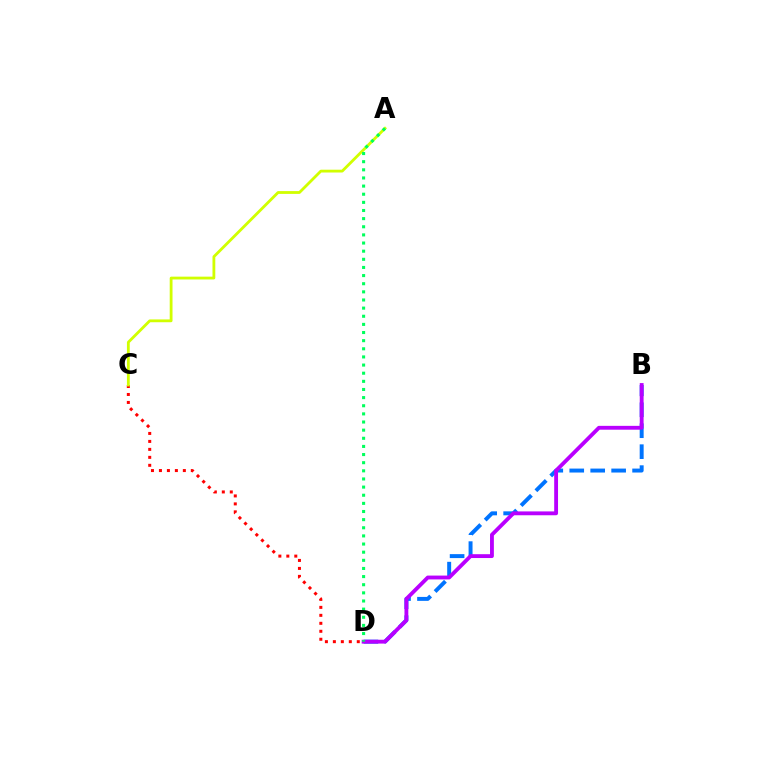{('B', 'D'): [{'color': '#0074ff', 'line_style': 'dashed', 'thickness': 2.85}, {'color': '#b900ff', 'line_style': 'solid', 'thickness': 2.77}], ('C', 'D'): [{'color': '#ff0000', 'line_style': 'dotted', 'thickness': 2.17}], ('A', 'C'): [{'color': '#d1ff00', 'line_style': 'solid', 'thickness': 2.02}], ('A', 'D'): [{'color': '#00ff5c', 'line_style': 'dotted', 'thickness': 2.21}]}